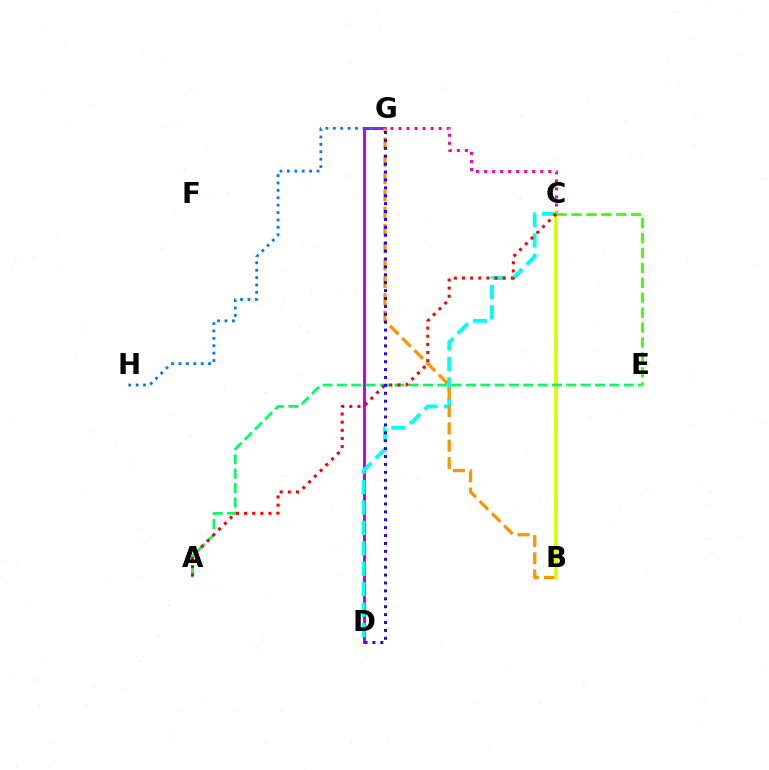{('D', 'G'): [{'color': '#b900ff', 'line_style': 'solid', 'thickness': 2.12}, {'color': '#2500ff', 'line_style': 'dotted', 'thickness': 2.15}], ('C', 'D'): [{'color': '#00fff6', 'line_style': 'dashed', 'thickness': 2.77}], ('C', 'G'): [{'color': '#ff00ac', 'line_style': 'dotted', 'thickness': 2.18}], ('G', 'H'): [{'color': '#0074ff', 'line_style': 'dotted', 'thickness': 2.01}], ('B', 'G'): [{'color': '#ff9400', 'line_style': 'dashed', 'thickness': 2.35}], ('B', 'C'): [{'color': '#d1ff00', 'line_style': 'solid', 'thickness': 2.63}], ('A', 'E'): [{'color': '#00ff5c', 'line_style': 'dashed', 'thickness': 1.95}], ('C', 'E'): [{'color': '#3dff00', 'line_style': 'dashed', 'thickness': 2.03}], ('A', 'C'): [{'color': '#ff0000', 'line_style': 'dotted', 'thickness': 2.21}]}